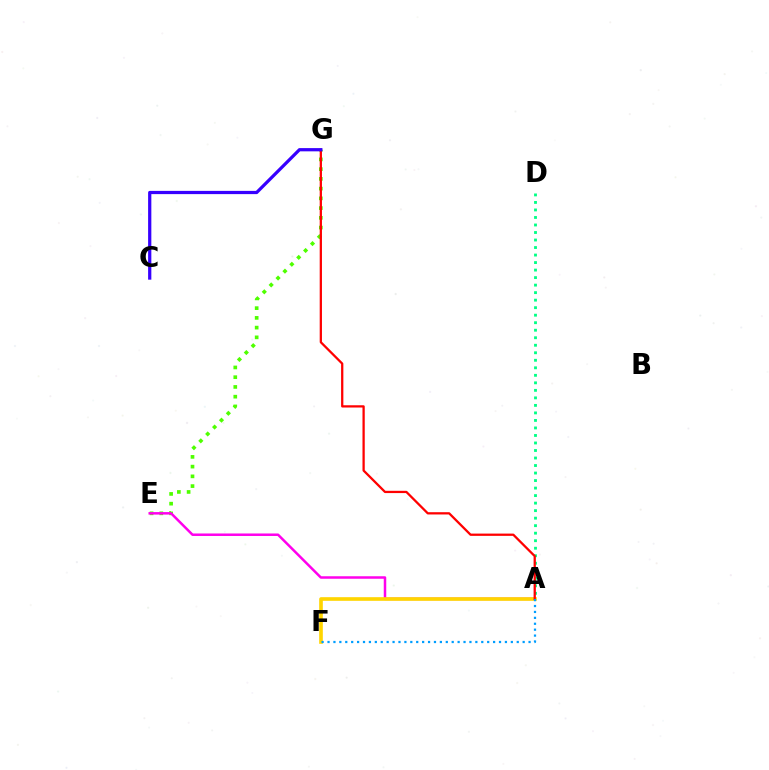{('E', 'G'): [{'color': '#4fff00', 'line_style': 'dotted', 'thickness': 2.65}], ('A', 'E'): [{'color': '#ff00ed', 'line_style': 'solid', 'thickness': 1.8}], ('A', 'F'): [{'color': '#ffd500', 'line_style': 'solid', 'thickness': 2.62}, {'color': '#009eff', 'line_style': 'dotted', 'thickness': 1.61}], ('A', 'D'): [{'color': '#00ff86', 'line_style': 'dotted', 'thickness': 2.04}], ('A', 'G'): [{'color': '#ff0000', 'line_style': 'solid', 'thickness': 1.63}], ('C', 'G'): [{'color': '#3700ff', 'line_style': 'solid', 'thickness': 2.33}]}